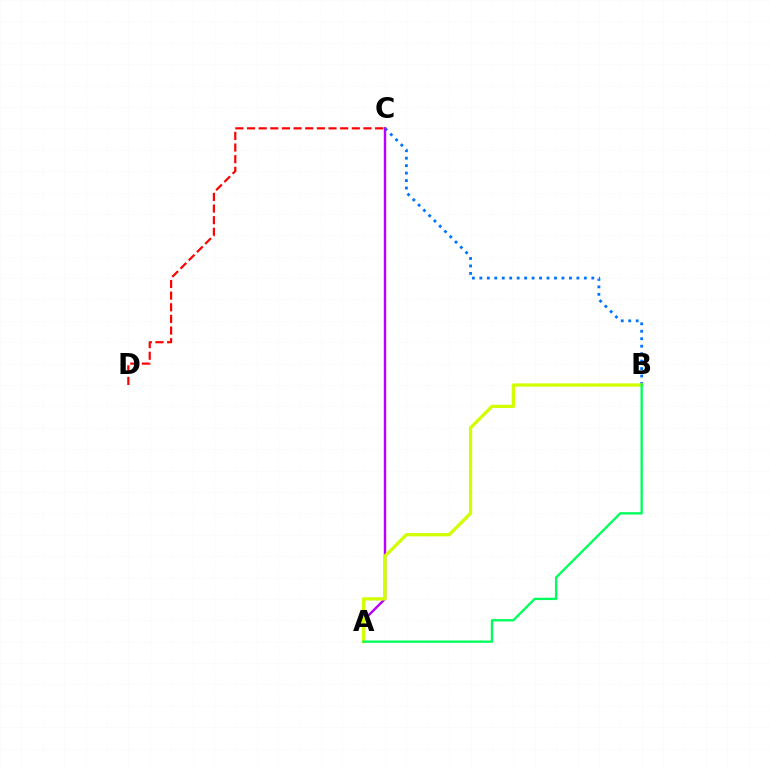{('B', 'C'): [{'color': '#0074ff', 'line_style': 'dotted', 'thickness': 2.03}], ('A', 'C'): [{'color': '#b900ff', 'line_style': 'solid', 'thickness': 1.75}], ('A', 'B'): [{'color': '#d1ff00', 'line_style': 'solid', 'thickness': 2.35}, {'color': '#00ff5c', 'line_style': 'solid', 'thickness': 1.69}], ('C', 'D'): [{'color': '#ff0000', 'line_style': 'dashed', 'thickness': 1.58}]}